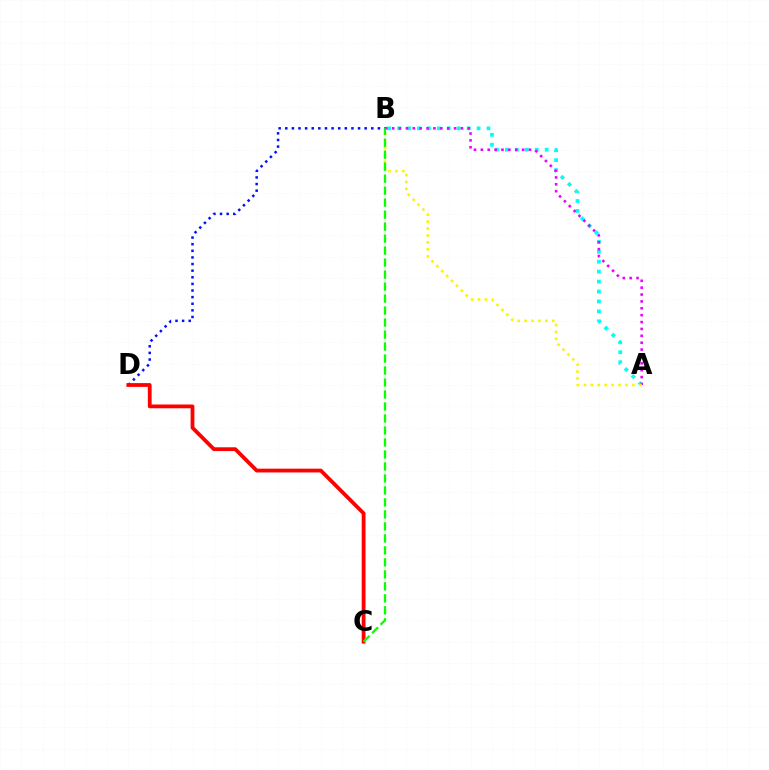{('B', 'D'): [{'color': '#0010ff', 'line_style': 'dotted', 'thickness': 1.8}], ('A', 'B'): [{'color': '#00fff6', 'line_style': 'dotted', 'thickness': 2.7}, {'color': '#ee00ff', 'line_style': 'dotted', 'thickness': 1.87}, {'color': '#fcf500', 'line_style': 'dotted', 'thickness': 1.88}], ('C', 'D'): [{'color': '#ff0000', 'line_style': 'solid', 'thickness': 2.73}], ('B', 'C'): [{'color': '#08ff00', 'line_style': 'dashed', 'thickness': 1.63}]}